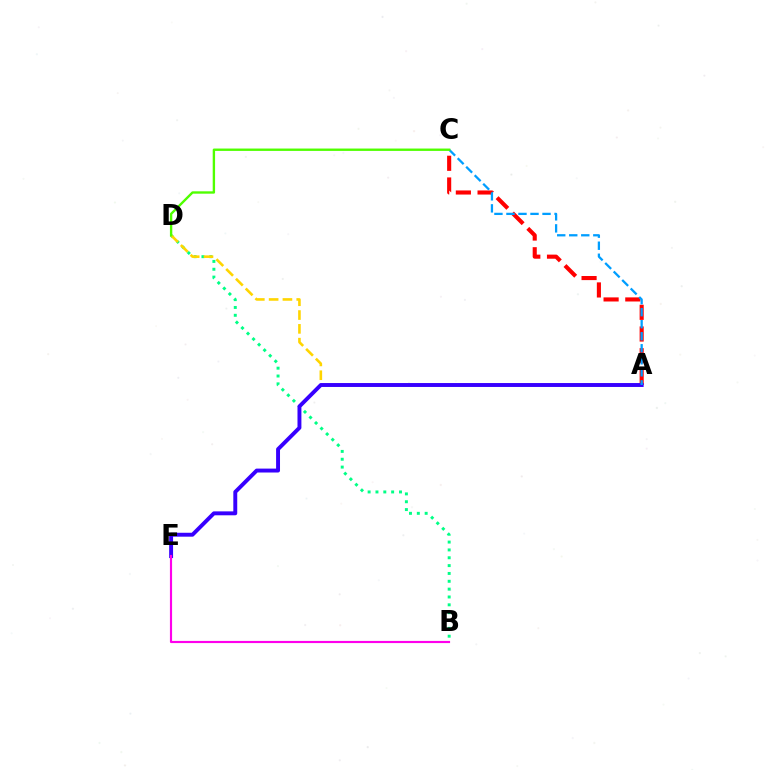{('A', 'C'): [{'color': '#ff0000', 'line_style': 'dashed', 'thickness': 2.95}, {'color': '#009eff', 'line_style': 'dashed', 'thickness': 1.63}], ('B', 'D'): [{'color': '#00ff86', 'line_style': 'dotted', 'thickness': 2.13}], ('A', 'D'): [{'color': '#ffd500', 'line_style': 'dashed', 'thickness': 1.88}], ('A', 'E'): [{'color': '#3700ff', 'line_style': 'solid', 'thickness': 2.82}], ('C', 'D'): [{'color': '#4fff00', 'line_style': 'solid', 'thickness': 1.71}], ('B', 'E'): [{'color': '#ff00ed', 'line_style': 'solid', 'thickness': 1.55}]}